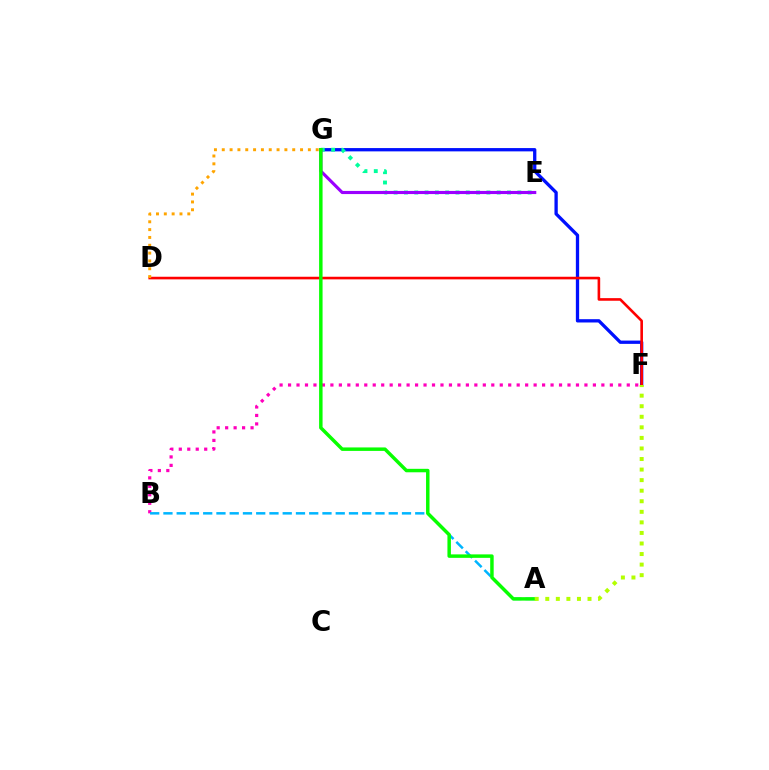{('F', 'G'): [{'color': '#0010ff', 'line_style': 'solid', 'thickness': 2.38}], ('B', 'F'): [{'color': '#ff00bd', 'line_style': 'dotted', 'thickness': 2.3}], ('D', 'F'): [{'color': '#ff0000', 'line_style': 'solid', 'thickness': 1.88}], ('A', 'B'): [{'color': '#00b5ff', 'line_style': 'dashed', 'thickness': 1.8}], ('D', 'G'): [{'color': '#ffa500', 'line_style': 'dotted', 'thickness': 2.13}], ('E', 'G'): [{'color': '#00ff9d', 'line_style': 'dotted', 'thickness': 2.8}, {'color': '#9b00ff', 'line_style': 'solid', 'thickness': 2.26}], ('A', 'G'): [{'color': '#08ff00', 'line_style': 'solid', 'thickness': 2.5}], ('A', 'F'): [{'color': '#b3ff00', 'line_style': 'dotted', 'thickness': 2.87}]}